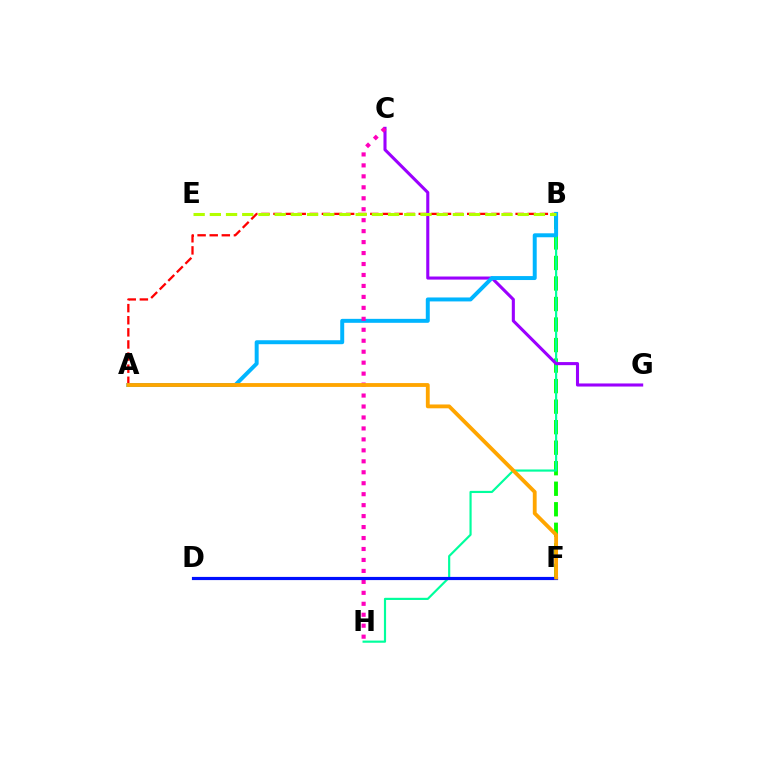{('B', 'F'): [{'color': '#08ff00', 'line_style': 'dashed', 'thickness': 2.79}], ('B', 'H'): [{'color': '#00ff9d', 'line_style': 'solid', 'thickness': 1.56}], ('A', 'B'): [{'color': '#ff0000', 'line_style': 'dashed', 'thickness': 1.64}, {'color': '#00b5ff', 'line_style': 'solid', 'thickness': 2.85}], ('C', 'G'): [{'color': '#9b00ff', 'line_style': 'solid', 'thickness': 2.22}], ('C', 'H'): [{'color': '#ff00bd', 'line_style': 'dotted', 'thickness': 2.98}], ('D', 'F'): [{'color': '#0010ff', 'line_style': 'solid', 'thickness': 2.28}], ('B', 'E'): [{'color': '#b3ff00', 'line_style': 'dashed', 'thickness': 2.2}], ('A', 'F'): [{'color': '#ffa500', 'line_style': 'solid', 'thickness': 2.76}]}